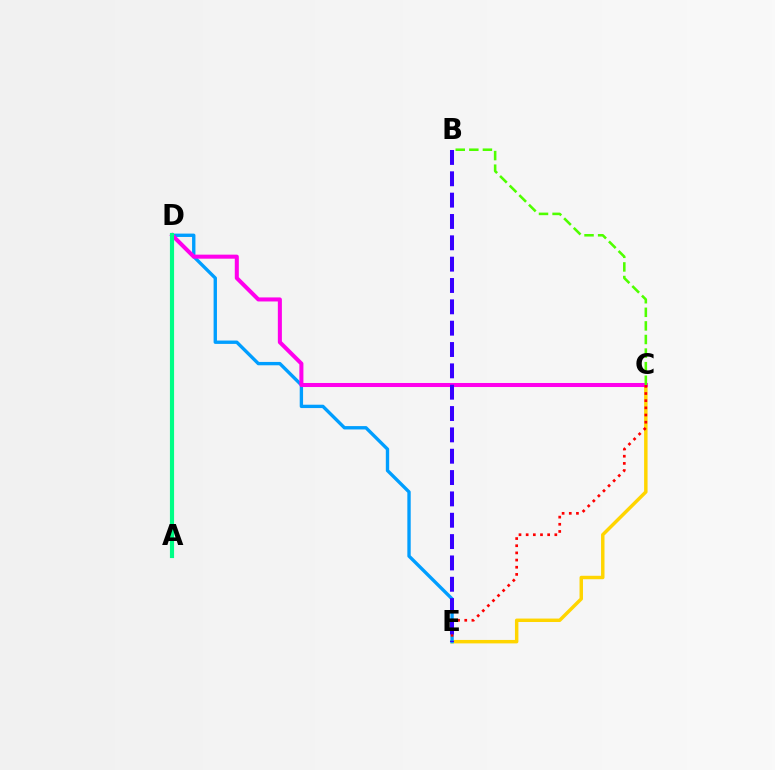{('C', 'E'): [{'color': '#ffd500', 'line_style': 'solid', 'thickness': 2.49}, {'color': '#ff0000', 'line_style': 'dotted', 'thickness': 1.95}], ('D', 'E'): [{'color': '#009eff', 'line_style': 'solid', 'thickness': 2.42}], ('C', 'D'): [{'color': '#ff00ed', 'line_style': 'solid', 'thickness': 2.91}], ('B', 'E'): [{'color': '#3700ff', 'line_style': 'dashed', 'thickness': 2.9}], ('A', 'D'): [{'color': '#00ff86', 'line_style': 'solid', 'thickness': 2.98}], ('B', 'C'): [{'color': '#4fff00', 'line_style': 'dashed', 'thickness': 1.85}]}